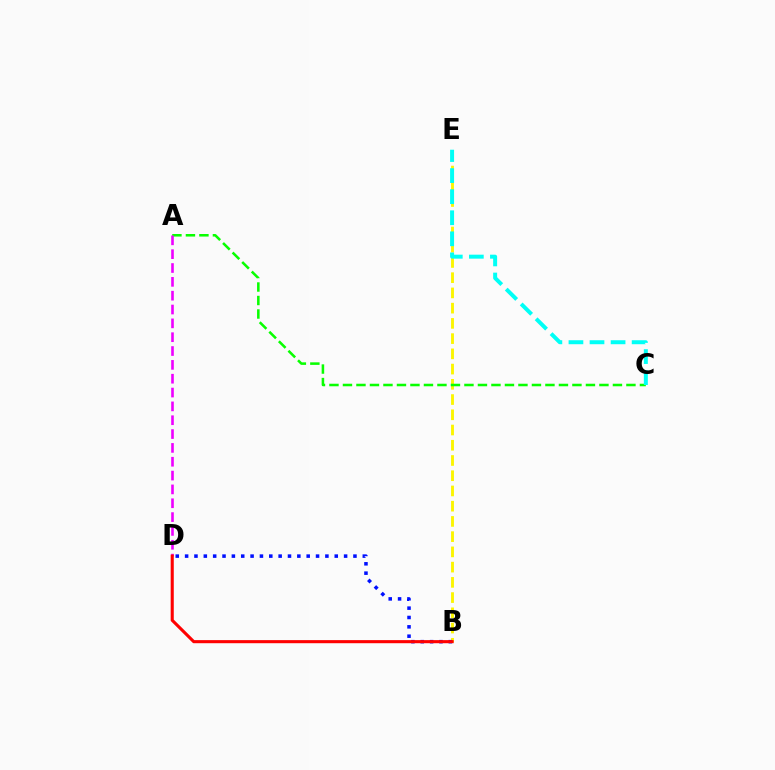{('B', 'E'): [{'color': '#fcf500', 'line_style': 'dashed', 'thickness': 2.07}], ('A', 'C'): [{'color': '#08ff00', 'line_style': 'dashed', 'thickness': 1.83}], ('B', 'D'): [{'color': '#0010ff', 'line_style': 'dotted', 'thickness': 2.54}, {'color': '#ff0000', 'line_style': 'solid', 'thickness': 2.22}], ('A', 'D'): [{'color': '#ee00ff', 'line_style': 'dashed', 'thickness': 1.88}], ('C', 'E'): [{'color': '#00fff6', 'line_style': 'dashed', 'thickness': 2.86}]}